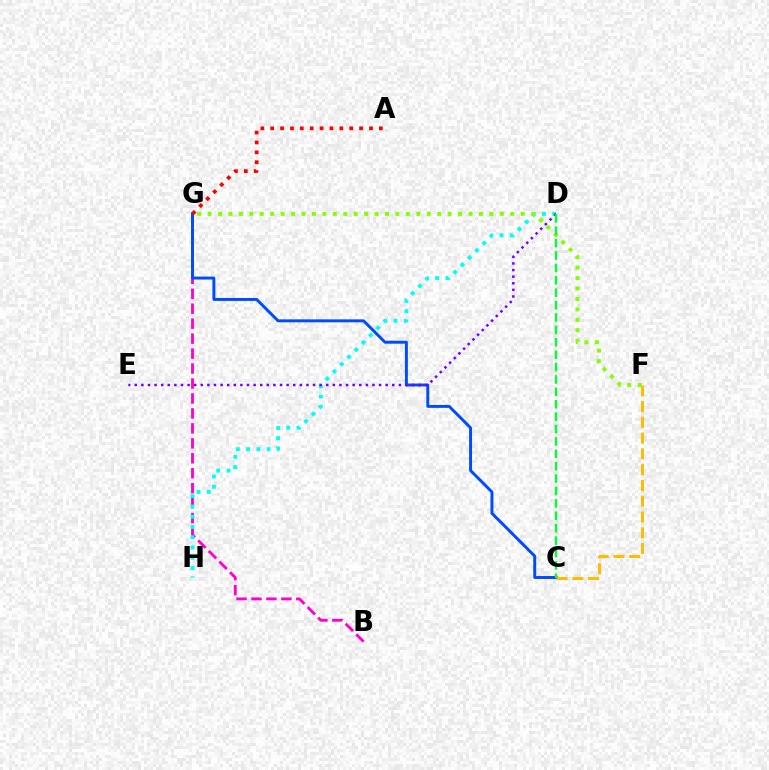{('B', 'G'): [{'color': '#ff00cf', 'line_style': 'dashed', 'thickness': 2.03}], ('D', 'H'): [{'color': '#00fff6', 'line_style': 'dotted', 'thickness': 2.79}], ('C', 'G'): [{'color': '#004bff', 'line_style': 'solid', 'thickness': 2.11}], ('D', 'E'): [{'color': '#7200ff', 'line_style': 'dotted', 'thickness': 1.79}], ('C', 'F'): [{'color': '#ffbd00', 'line_style': 'dashed', 'thickness': 2.14}], ('F', 'G'): [{'color': '#84ff00', 'line_style': 'dotted', 'thickness': 2.84}], ('A', 'G'): [{'color': '#ff0000', 'line_style': 'dotted', 'thickness': 2.68}], ('C', 'D'): [{'color': '#00ff39', 'line_style': 'dashed', 'thickness': 1.68}]}